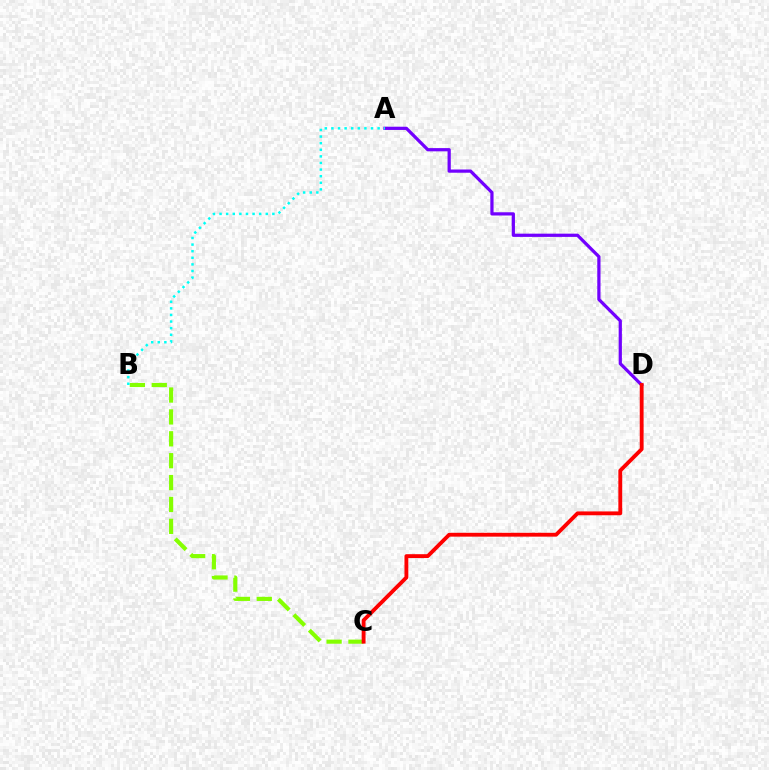{('A', 'D'): [{'color': '#7200ff', 'line_style': 'solid', 'thickness': 2.33}], ('B', 'C'): [{'color': '#84ff00', 'line_style': 'dashed', 'thickness': 2.97}], ('C', 'D'): [{'color': '#ff0000', 'line_style': 'solid', 'thickness': 2.77}], ('A', 'B'): [{'color': '#00fff6', 'line_style': 'dotted', 'thickness': 1.79}]}